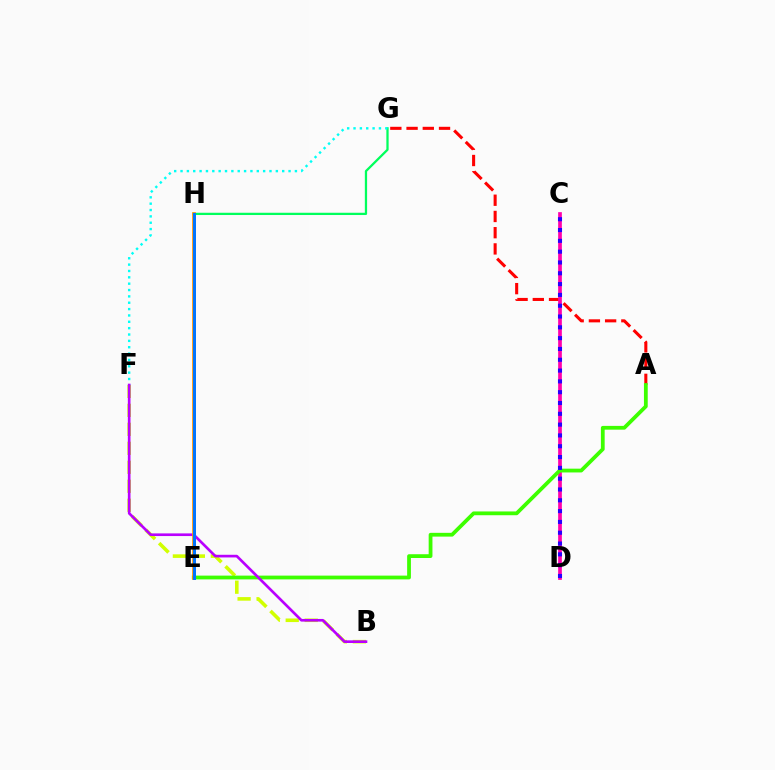{('G', 'H'): [{'color': '#00ff5c', 'line_style': 'solid', 'thickness': 1.63}], ('B', 'F'): [{'color': '#d1ff00', 'line_style': 'dashed', 'thickness': 2.58}, {'color': '#b900ff', 'line_style': 'solid', 'thickness': 1.92}], ('A', 'G'): [{'color': '#ff0000', 'line_style': 'dashed', 'thickness': 2.2}], ('F', 'G'): [{'color': '#00fff6', 'line_style': 'dotted', 'thickness': 1.73}], ('C', 'D'): [{'color': '#ff00ac', 'line_style': 'solid', 'thickness': 2.67}, {'color': '#2500ff', 'line_style': 'dotted', 'thickness': 2.94}], ('A', 'E'): [{'color': '#3dff00', 'line_style': 'solid', 'thickness': 2.72}], ('E', 'H'): [{'color': '#ff9400', 'line_style': 'solid', 'thickness': 2.66}, {'color': '#0074ff', 'line_style': 'solid', 'thickness': 2.13}]}